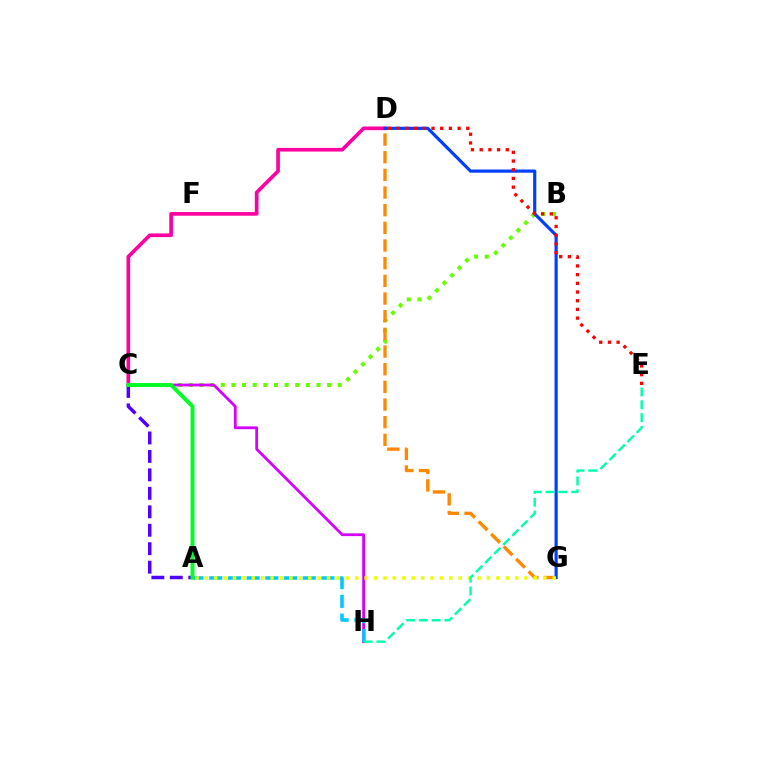{('B', 'C'): [{'color': '#66ff00', 'line_style': 'dotted', 'thickness': 2.89}], ('C', 'D'): [{'color': '#ff00a0', 'line_style': 'solid', 'thickness': 2.63}], ('C', 'H'): [{'color': '#d600ff', 'line_style': 'solid', 'thickness': 2.01}], ('A', 'C'): [{'color': '#4f00ff', 'line_style': 'dashed', 'thickness': 2.51}, {'color': '#00ff27', 'line_style': 'solid', 'thickness': 2.83}], ('A', 'H'): [{'color': '#00c7ff', 'line_style': 'dashed', 'thickness': 2.54}], ('D', 'G'): [{'color': '#ff8800', 'line_style': 'dashed', 'thickness': 2.4}, {'color': '#003fff', 'line_style': 'solid', 'thickness': 2.28}], ('A', 'G'): [{'color': '#eeff00', 'line_style': 'dotted', 'thickness': 2.56}], ('D', 'E'): [{'color': '#ff0000', 'line_style': 'dotted', 'thickness': 2.36}], ('E', 'H'): [{'color': '#00ffaf', 'line_style': 'dashed', 'thickness': 1.74}]}